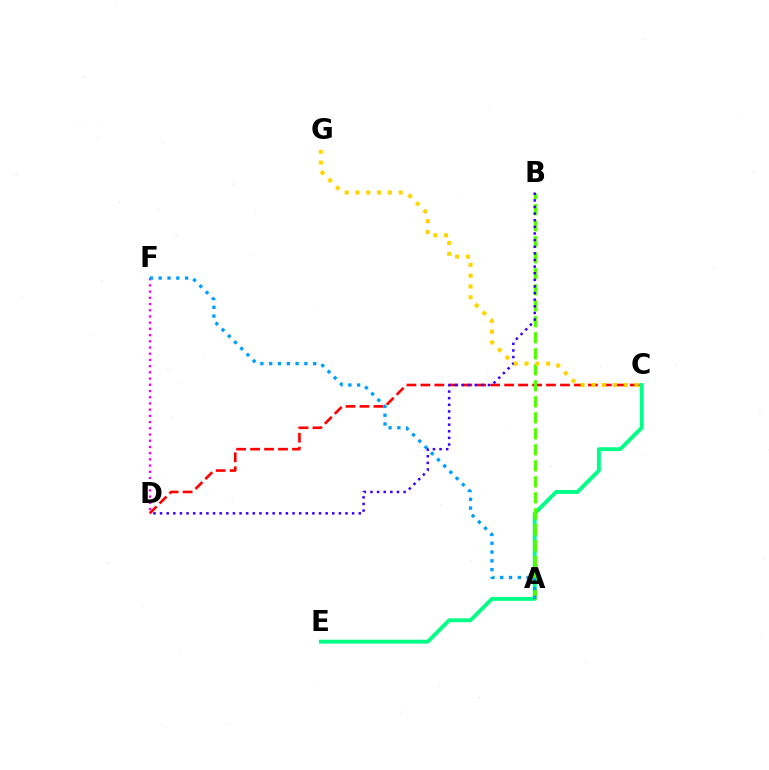{('C', 'D'): [{'color': '#ff0000', 'line_style': 'dashed', 'thickness': 1.9}], ('C', 'E'): [{'color': '#00ff86', 'line_style': 'solid', 'thickness': 2.79}], ('A', 'B'): [{'color': '#4fff00', 'line_style': 'dashed', 'thickness': 2.17}], ('D', 'F'): [{'color': '#ff00ed', 'line_style': 'dotted', 'thickness': 1.69}], ('B', 'D'): [{'color': '#3700ff', 'line_style': 'dotted', 'thickness': 1.8}], ('C', 'G'): [{'color': '#ffd500', 'line_style': 'dotted', 'thickness': 2.94}], ('A', 'F'): [{'color': '#009eff', 'line_style': 'dotted', 'thickness': 2.39}]}